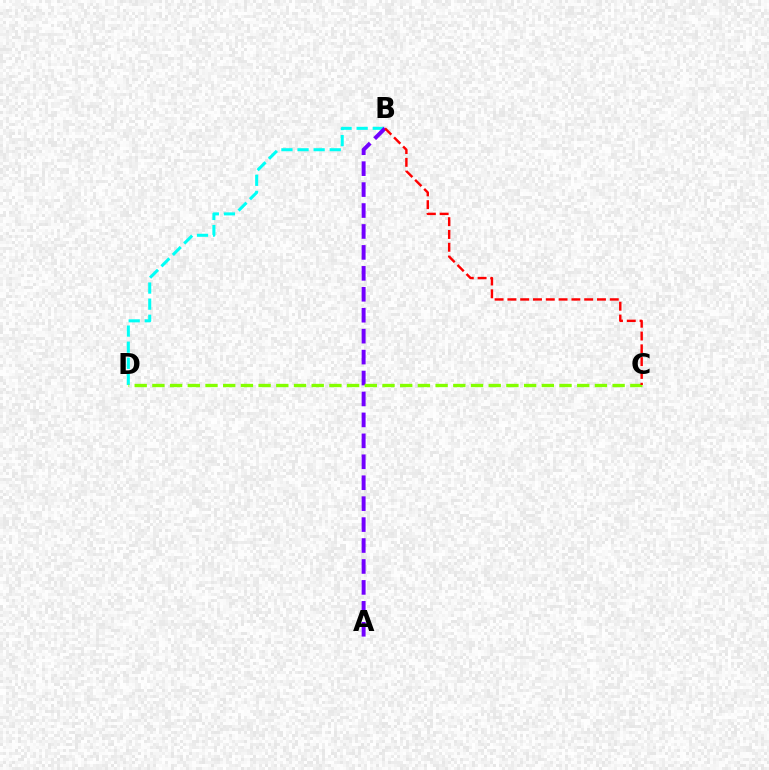{('B', 'D'): [{'color': '#00fff6', 'line_style': 'dashed', 'thickness': 2.19}], ('A', 'B'): [{'color': '#7200ff', 'line_style': 'dashed', 'thickness': 2.84}], ('C', 'D'): [{'color': '#84ff00', 'line_style': 'dashed', 'thickness': 2.4}], ('B', 'C'): [{'color': '#ff0000', 'line_style': 'dashed', 'thickness': 1.74}]}